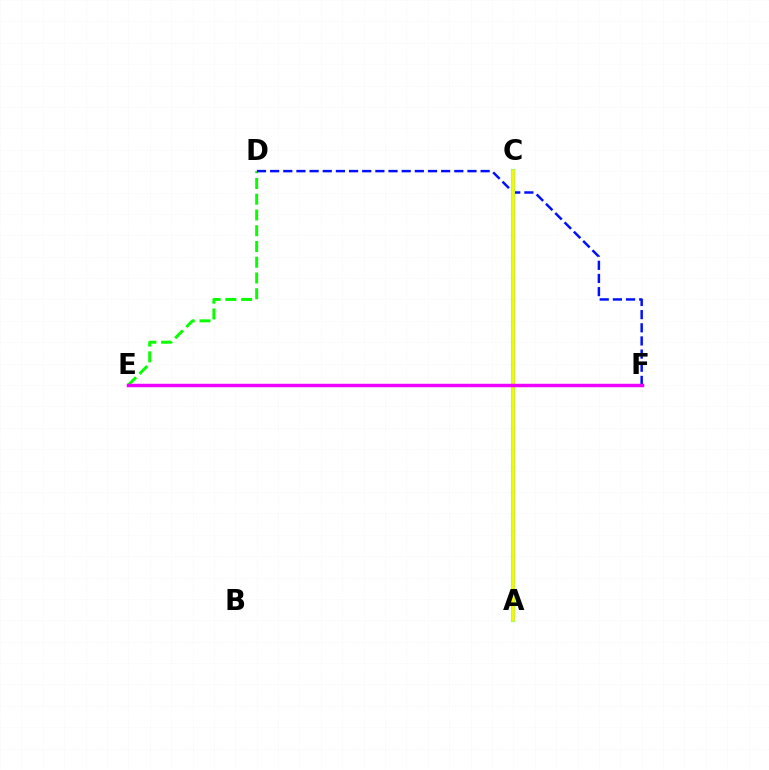{('A', 'C'): [{'color': '#ff0000', 'line_style': 'solid', 'thickness': 2.08}, {'color': '#00fff6', 'line_style': 'solid', 'thickness': 2.95}, {'color': '#fcf500', 'line_style': 'solid', 'thickness': 2.54}], ('D', 'E'): [{'color': '#08ff00', 'line_style': 'dashed', 'thickness': 2.14}], ('D', 'F'): [{'color': '#0010ff', 'line_style': 'dashed', 'thickness': 1.79}], ('E', 'F'): [{'color': '#ee00ff', 'line_style': 'solid', 'thickness': 2.5}]}